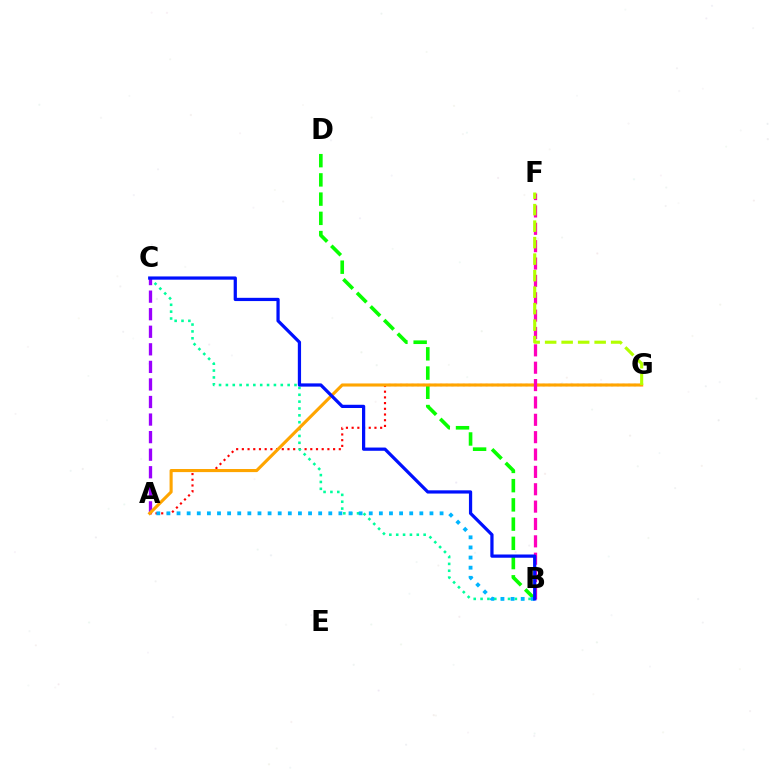{('A', 'G'): [{'color': '#ff0000', 'line_style': 'dotted', 'thickness': 1.55}, {'color': '#ffa500', 'line_style': 'solid', 'thickness': 2.23}], ('B', 'C'): [{'color': '#00ff9d', 'line_style': 'dotted', 'thickness': 1.86}, {'color': '#0010ff', 'line_style': 'solid', 'thickness': 2.33}], ('B', 'D'): [{'color': '#08ff00', 'line_style': 'dashed', 'thickness': 2.61}], ('A', 'C'): [{'color': '#9b00ff', 'line_style': 'dashed', 'thickness': 2.39}], ('A', 'B'): [{'color': '#00b5ff', 'line_style': 'dotted', 'thickness': 2.75}], ('B', 'F'): [{'color': '#ff00bd', 'line_style': 'dashed', 'thickness': 2.36}], ('F', 'G'): [{'color': '#b3ff00', 'line_style': 'dashed', 'thickness': 2.24}]}